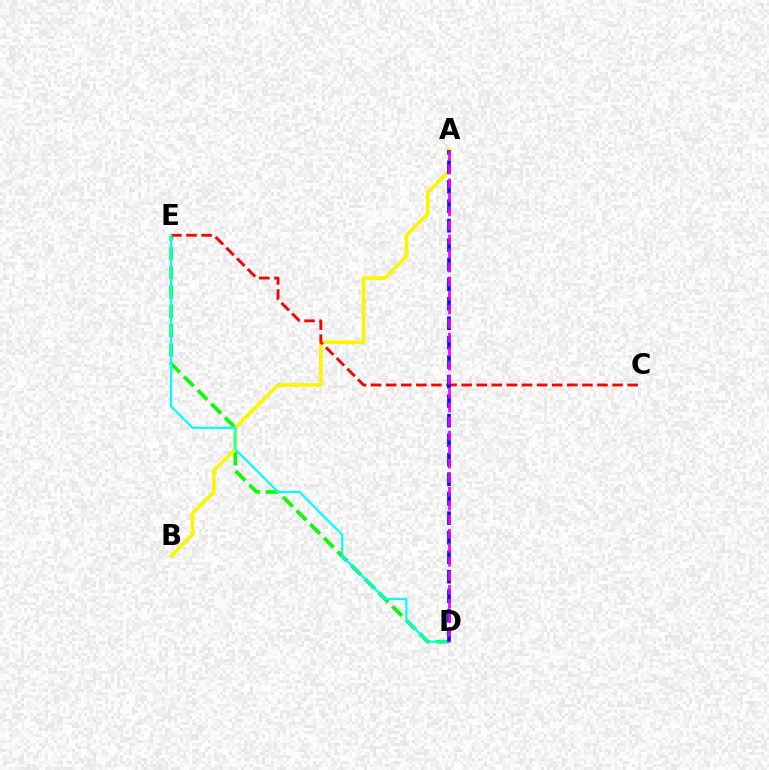{('D', 'E'): [{'color': '#08ff00', 'line_style': 'dashed', 'thickness': 2.63}, {'color': '#00fff6', 'line_style': 'solid', 'thickness': 1.56}], ('A', 'B'): [{'color': '#fcf500', 'line_style': 'solid', 'thickness': 2.6}], ('C', 'E'): [{'color': '#ff0000', 'line_style': 'dashed', 'thickness': 2.05}], ('A', 'D'): [{'color': '#0010ff', 'line_style': 'dashed', 'thickness': 2.65}, {'color': '#ee00ff', 'line_style': 'dashed', 'thickness': 1.9}]}